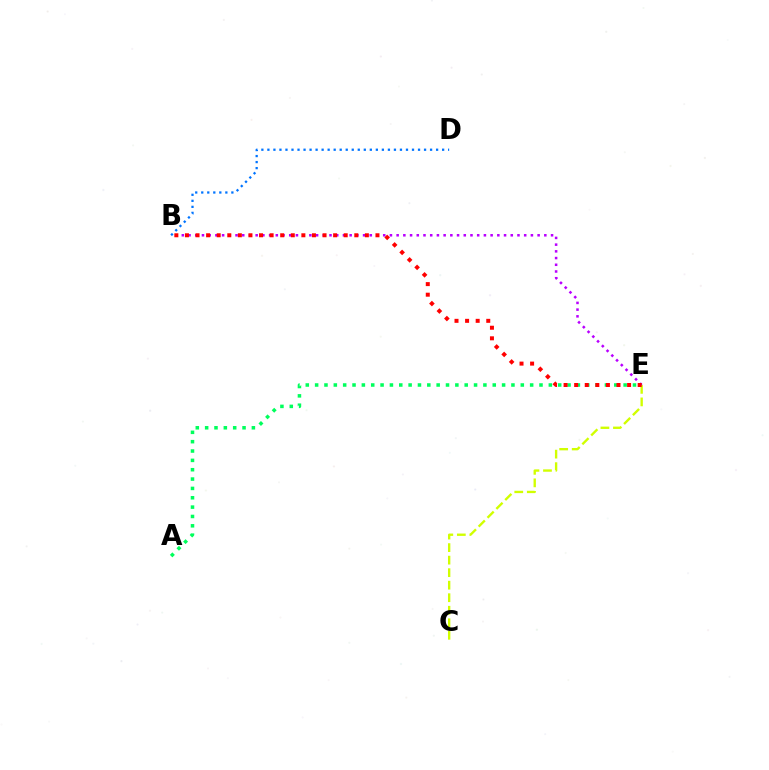{('C', 'E'): [{'color': '#d1ff00', 'line_style': 'dashed', 'thickness': 1.7}], ('B', 'D'): [{'color': '#0074ff', 'line_style': 'dotted', 'thickness': 1.64}], ('A', 'E'): [{'color': '#00ff5c', 'line_style': 'dotted', 'thickness': 2.54}], ('B', 'E'): [{'color': '#b900ff', 'line_style': 'dotted', 'thickness': 1.82}, {'color': '#ff0000', 'line_style': 'dotted', 'thickness': 2.88}]}